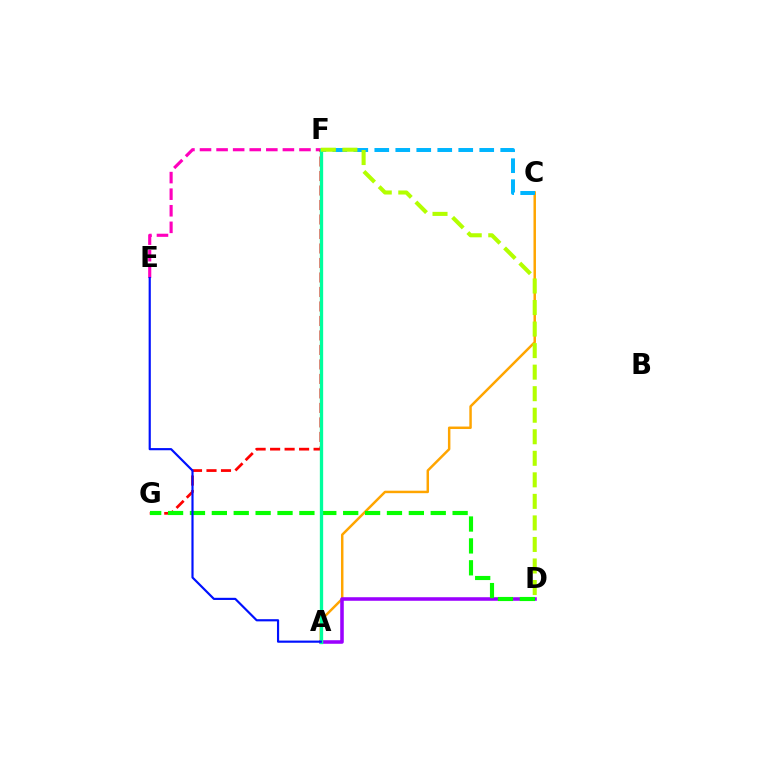{('A', 'C'): [{'color': '#ffa500', 'line_style': 'solid', 'thickness': 1.78}], ('E', 'F'): [{'color': '#ff00bd', 'line_style': 'dashed', 'thickness': 2.25}], ('A', 'D'): [{'color': '#9b00ff', 'line_style': 'solid', 'thickness': 2.56}], ('F', 'G'): [{'color': '#ff0000', 'line_style': 'dashed', 'thickness': 1.97}], ('D', 'G'): [{'color': '#08ff00', 'line_style': 'dashed', 'thickness': 2.97}], ('A', 'F'): [{'color': '#00ff9d', 'line_style': 'solid', 'thickness': 2.39}], ('C', 'F'): [{'color': '#00b5ff', 'line_style': 'dashed', 'thickness': 2.85}], ('A', 'E'): [{'color': '#0010ff', 'line_style': 'solid', 'thickness': 1.56}], ('D', 'F'): [{'color': '#b3ff00', 'line_style': 'dashed', 'thickness': 2.93}]}